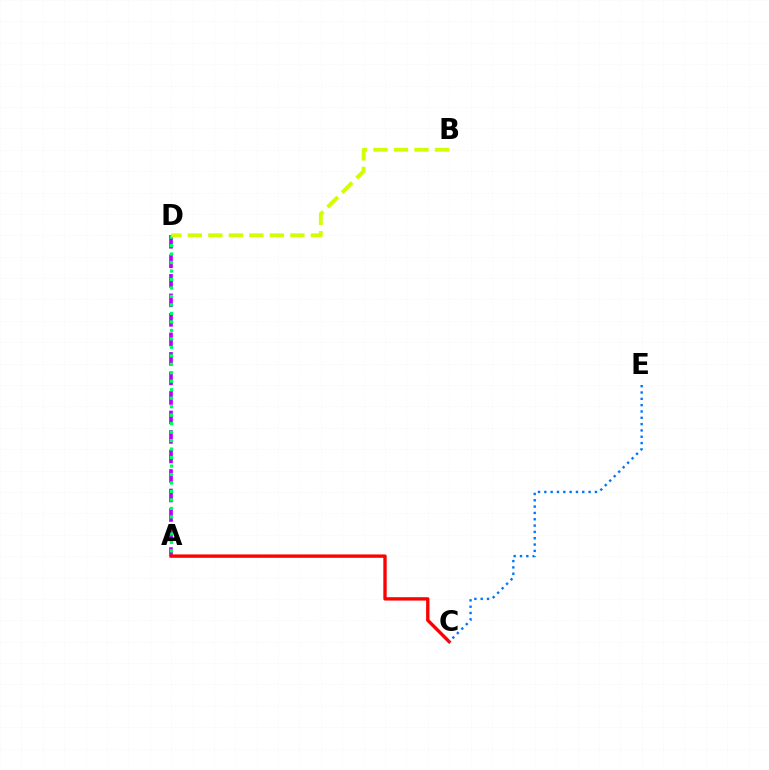{('A', 'D'): [{'color': '#b900ff', 'line_style': 'dashed', 'thickness': 2.65}, {'color': '#00ff5c', 'line_style': 'dotted', 'thickness': 2.3}], ('A', 'C'): [{'color': '#ff0000', 'line_style': 'solid', 'thickness': 2.42}], ('B', 'D'): [{'color': '#d1ff00', 'line_style': 'dashed', 'thickness': 2.79}], ('C', 'E'): [{'color': '#0074ff', 'line_style': 'dotted', 'thickness': 1.72}]}